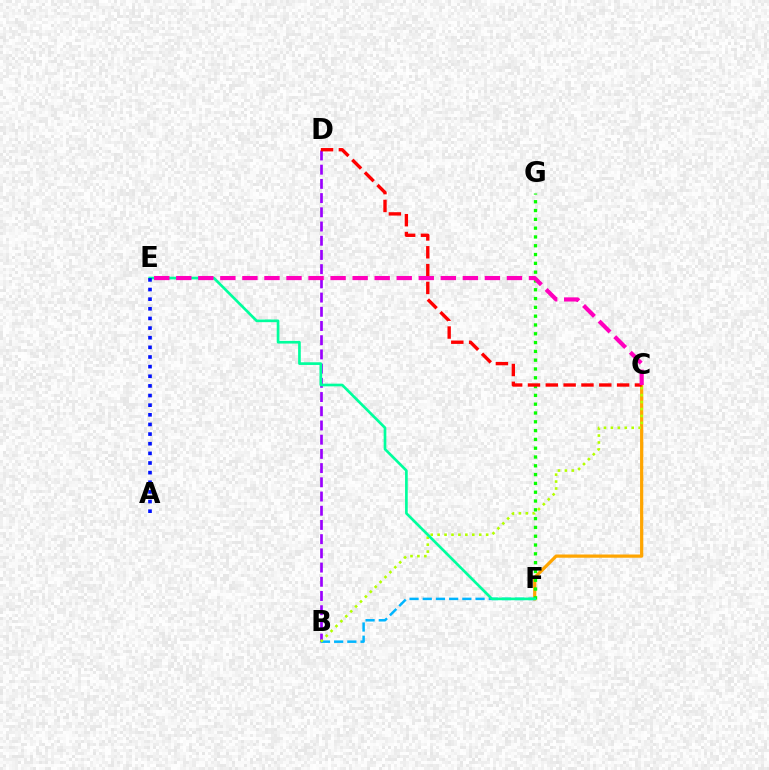{('C', 'F'): [{'color': '#ffa500', 'line_style': 'solid', 'thickness': 2.32}], ('F', 'G'): [{'color': '#08ff00', 'line_style': 'dotted', 'thickness': 2.39}], ('B', 'D'): [{'color': '#9b00ff', 'line_style': 'dashed', 'thickness': 1.93}], ('B', 'F'): [{'color': '#00b5ff', 'line_style': 'dashed', 'thickness': 1.79}], ('B', 'C'): [{'color': '#b3ff00', 'line_style': 'dotted', 'thickness': 1.88}], ('E', 'F'): [{'color': '#00ff9d', 'line_style': 'solid', 'thickness': 1.93}], ('C', 'D'): [{'color': '#ff0000', 'line_style': 'dashed', 'thickness': 2.42}], ('A', 'E'): [{'color': '#0010ff', 'line_style': 'dotted', 'thickness': 2.62}], ('C', 'E'): [{'color': '#ff00bd', 'line_style': 'dashed', 'thickness': 2.99}]}